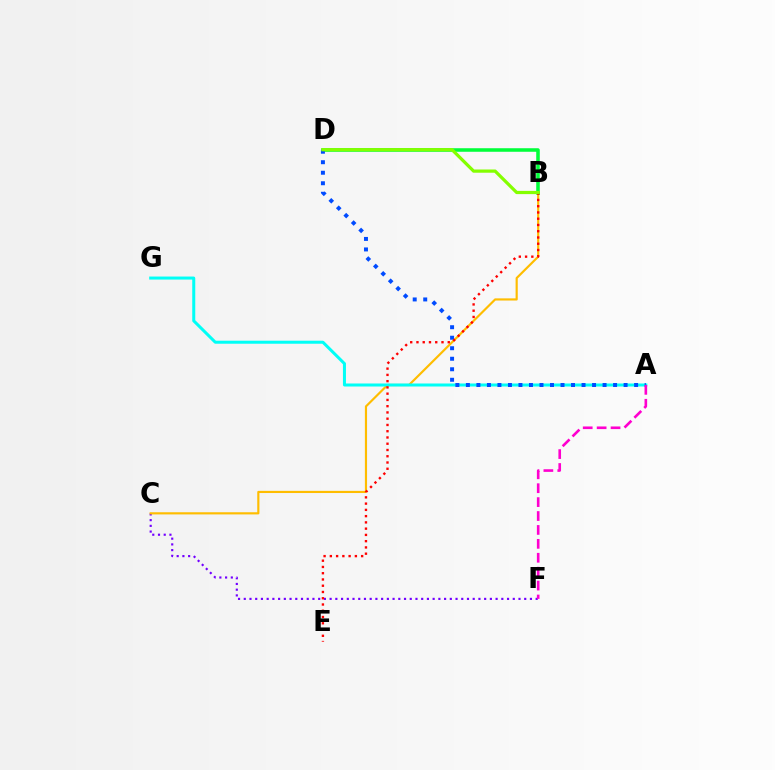{('C', 'F'): [{'color': '#7200ff', 'line_style': 'dotted', 'thickness': 1.56}], ('B', 'C'): [{'color': '#ffbd00', 'line_style': 'solid', 'thickness': 1.56}], ('A', 'G'): [{'color': '#00fff6', 'line_style': 'solid', 'thickness': 2.17}], ('B', 'D'): [{'color': '#00ff39', 'line_style': 'solid', 'thickness': 2.55}, {'color': '#84ff00', 'line_style': 'solid', 'thickness': 2.32}], ('A', 'D'): [{'color': '#004bff', 'line_style': 'dotted', 'thickness': 2.86}], ('B', 'E'): [{'color': '#ff0000', 'line_style': 'dotted', 'thickness': 1.7}], ('A', 'F'): [{'color': '#ff00cf', 'line_style': 'dashed', 'thickness': 1.89}]}